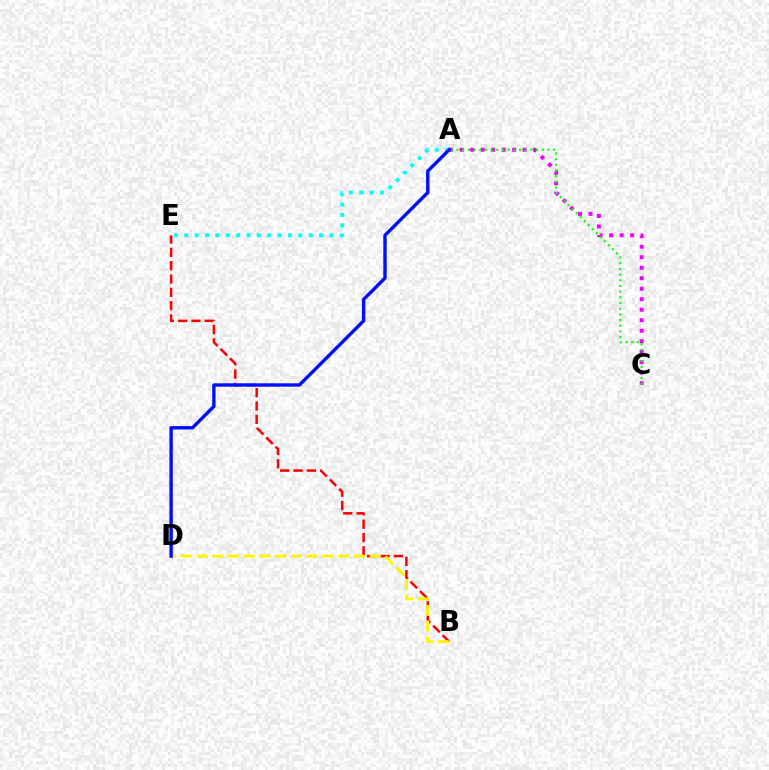{('B', 'E'): [{'color': '#ff0000', 'line_style': 'dashed', 'thickness': 1.81}], ('A', 'C'): [{'color': '#ee00ff', 'line_style': 'dotted', 'thickness': 2.85}, {'color': '#08ff00', 'line_style': 'dotted', 'thickness': 1.54}], ('B', 'D'): [{'color': '#fcf500', 'line_style': 'dashed', 'thickness': 2.14}], ('A', 'E'): [{'color': '#00fff6', 'line_style': 'dotted', 'thickness': 2.82}], ('A', 'D'): [{'color': '#0010ff', 'line_style': 'solid', 'thickness': 2.45}]}